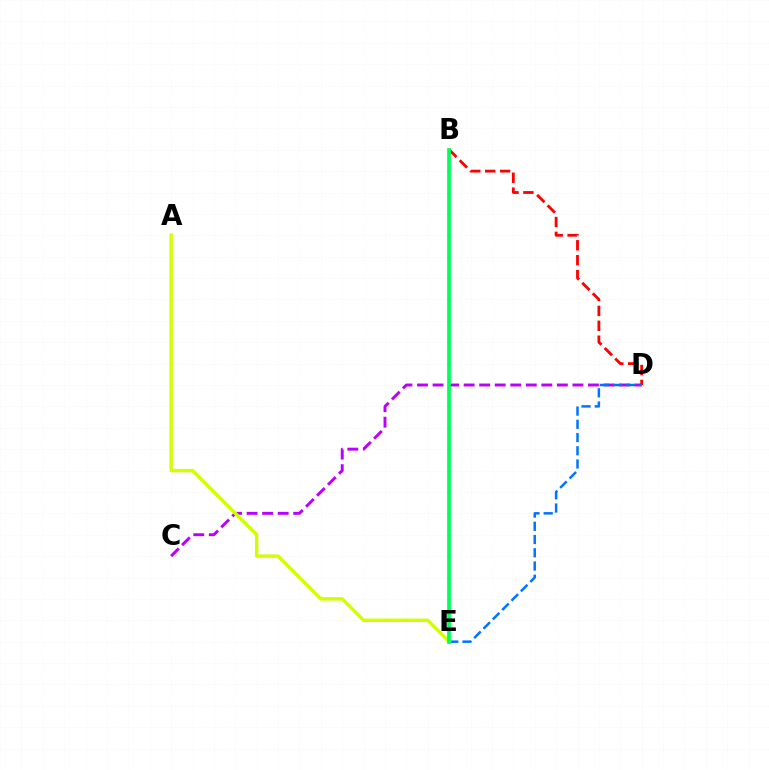{('C', 'D'): [{'color': '#b900ff', 'line_style': 'dashed', 'thickness': 2.11}], ('B', 'D'): [{'color': '#ff0000', 'line_style': 'dashed', 'thickness': 2.02}], ('D', 'E'): [{'color': '#0074ff', 'line_style': 'dashed', 'thickness': 1.8}], ('A', 'E'): [{'color': '#d1ff00', 'line_style': 'solid', 'thickness': 2.47}], ('B', 'E'): [{'color': '#00ff5c', 'line_style': 'solid', 'thickness': 2.7}]}